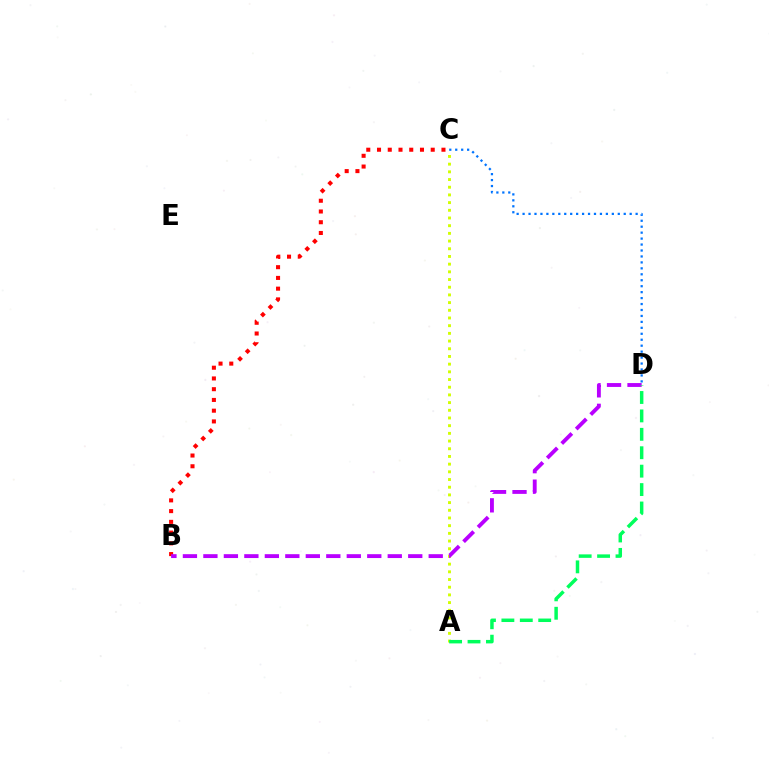{('B', 'C'): [{'color': '#ff0000', 'line_style': 'dotted', 'thickness': 2.92}], ('C', 'D'): [{'color': '#0074ff', 'line_style': 'dotted', 'thickness': 1.62}], ('A', 'C'): [{'color': '#d1ff00', 'line_style': 'dotted', 'thickness': 2.09}], ('B', 'D'): [{'color': '#b900ff', 'line_style': 'dashed', 'thickness': 2.78}], ('A', 'D'): [{'color': '#00ff5c', 'line_style': 'dashed', 'thickness': 2.5}]}